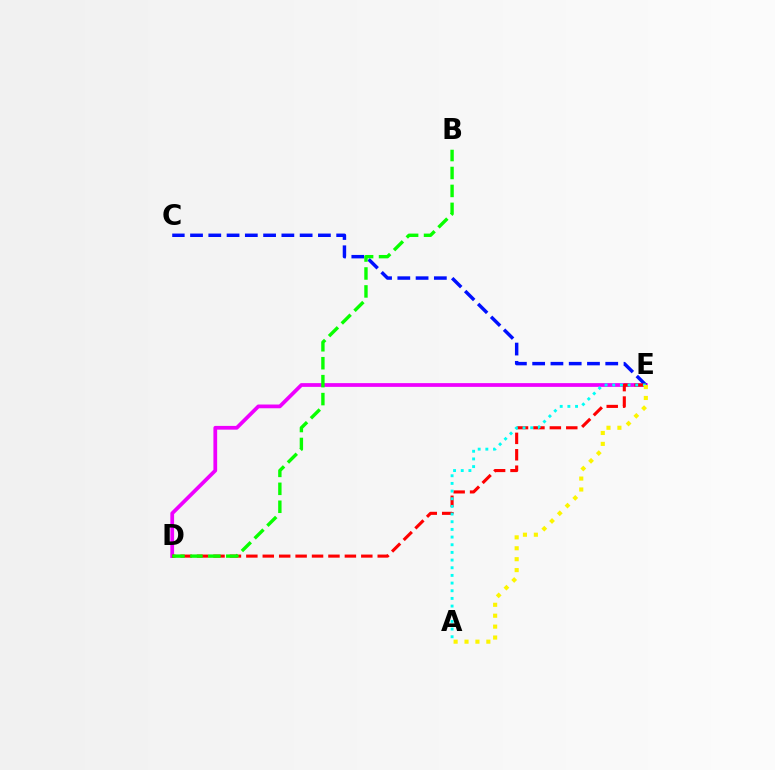{('D', 'E'): [{'color': '#ee00ff', 'line_style': 'solid', 'thickness': 2.7}, {'color': '#ff0000', 'line_style': 'dashed', 'thickness': 2.23}], ('C', 'E'): [{'color': '#0010ff', 'line_style': 'dashed', 'thickness': 2.48}], ('B', 'D'): [{'color': '#08ff00', 'line_style': 'dashed', 'thickness': 2.44}], ('A', 'E'): [{'color': '#00fff6', 'line_style': 'dotted', 'thickness': 2.08}, {'color': '#fcf500', 'line_style': 'dotted', 'thickness': 2.97}]}